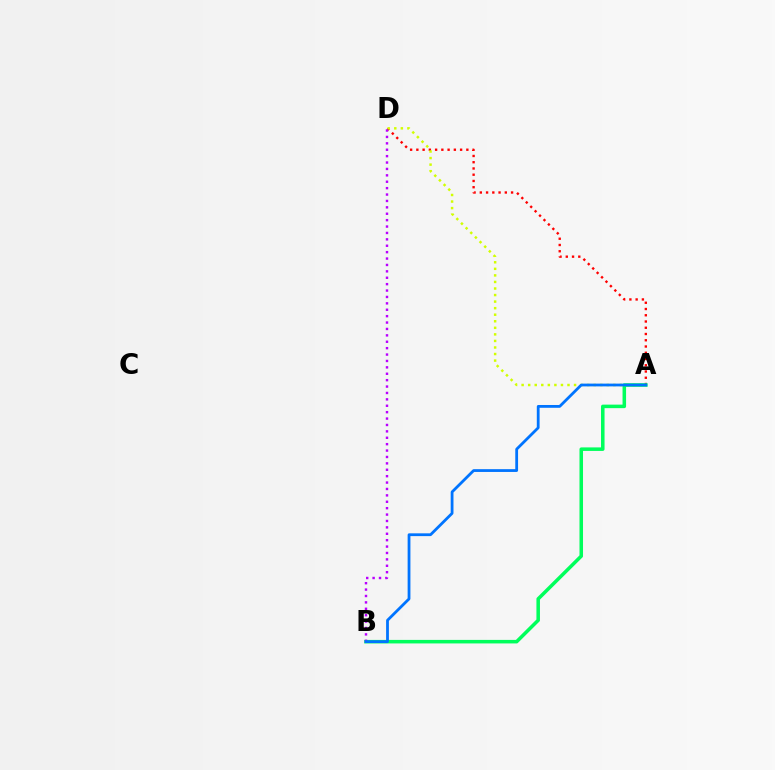{('A', 'D'): [{'color': '#ff0000', 'line_style': 'dotted', 'thickness': 1.7}, {'color': '#d1ff00', 'line_style': 'dotted', 'thickness': 1.78}], ('A', 'B'): [{'color': '#00ff5c', 'line_style': 'solid', 'thickness': 2.54}, {'color': '#0074ff', 'line_style': 'solid', 'thickness': 2.01}], ('B', 'D'): [{'color': '#b900ff', 'line_style': 'dotted', 'thickness': 1.74}]}